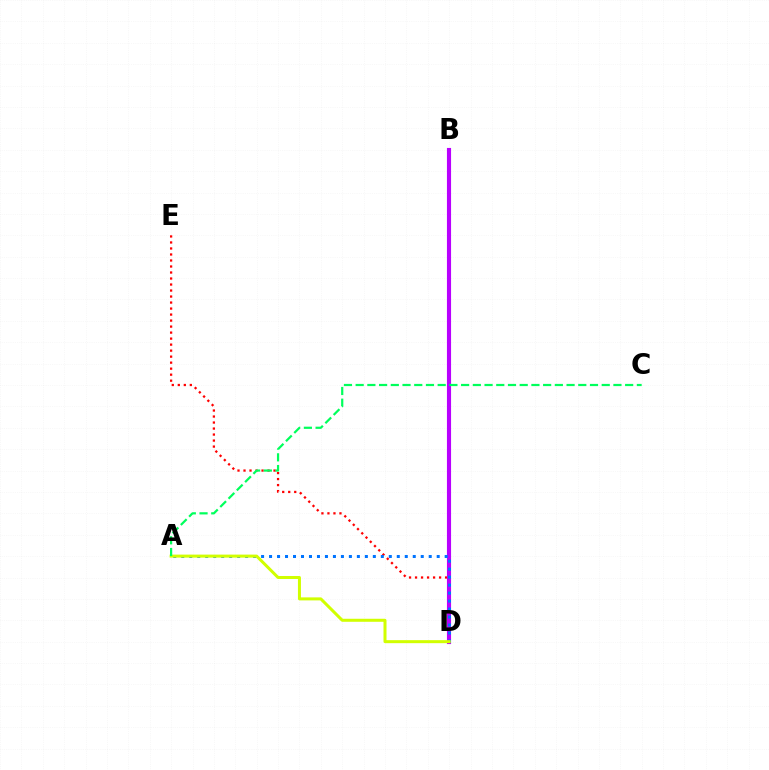{('D', 'E'): [{'color': '#ff0000', 'line_style': 'dotted', 'thickness': 1.63}], ('B', 'D'): [{'color': '#b900ff', 'line_style': 'solid', 'thickness': 2.96}], ('A', 'D'): [{'color': '#0074ff', 'line_style': 'dotted', 'thickness': 2.17}, {'color': '#d1ff00', 'line_style': 'solid', 'thickness': 2.17}], ('A', 'C'): [{'color': '#00ff5c', 'line_style': 'dashed', 'thickness': 1.59}]}